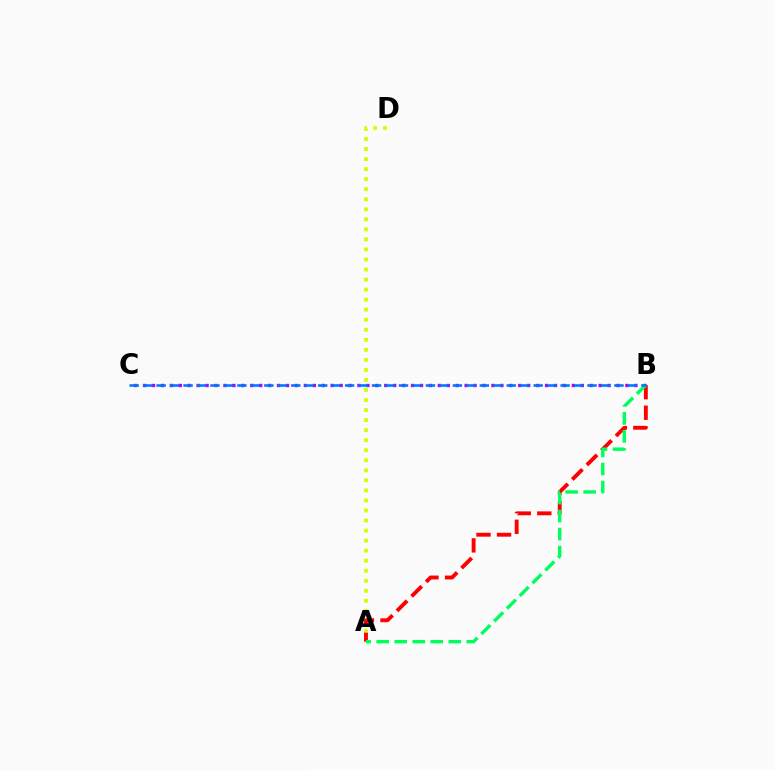{('A', 'D'): [{'color': '#d1ff00', 'line_style': 'dotted', 'thickness': 2.73}], ('A', 'B'): [{'color': '#ff0000', 'line_style': 'dashed', 'thickness': 2.79}, {'color': '#00ff5c', 'line_style': 'dashed', 'thickness': 2.45}], ('B', 'C'): [{'color': '#b900ff', 'line_style': 'dotted', 'thickness': 2.43}, {'color': '#0074ff', 'line_style': 'dashed', 'thickness': 1.83}]}